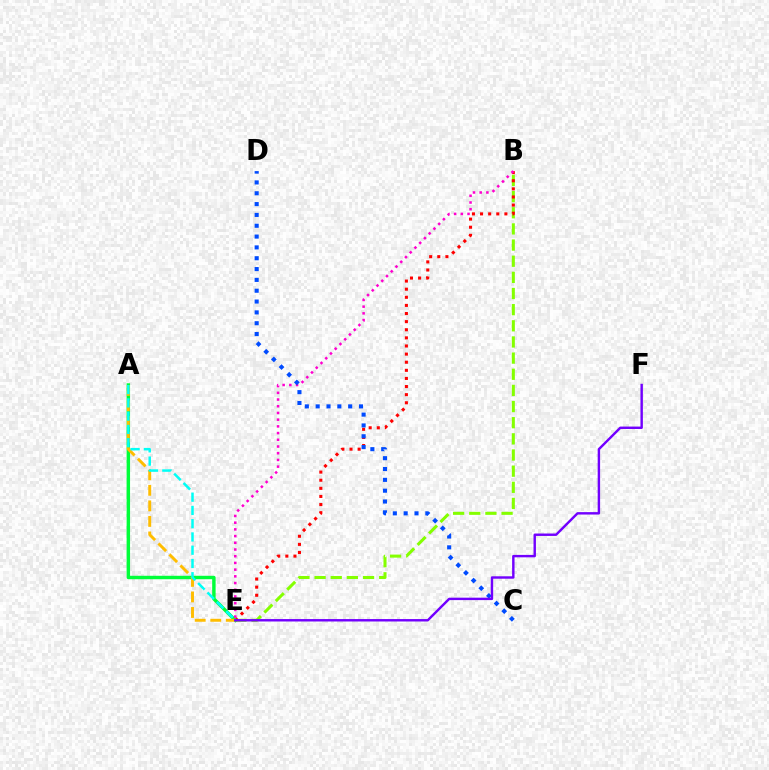{('B', 'E'): [{'color': '#84ff00', 'line_style': 'dashed', 'thickness': 2.19}, {'color': '#ff0000', 'line_style': 'dotted', 'thickness': 2.2}, {'color': '#ff00cf', 'line_style': 'dotted', 'thickness': 1.82}], ('A', 'E'): [{'color': '#00ff39', 'line_style': 'solid', 'thickness': 2.47}, {'color': '#ffbd00', 'line_style': 'dashed', 'thickness': 2.11}, {'color': '#00fff6', 'line_style': 'dashed', 'thickness': 1.8}], ('C', 'D'): [{'color': '#004bff', 'line_style': 'dotted', 'thickness': 2.94}], ('E', 'F'): [{'color': '#7200ff', 'line_style': 'solid', 'thickness': 1.74}]}